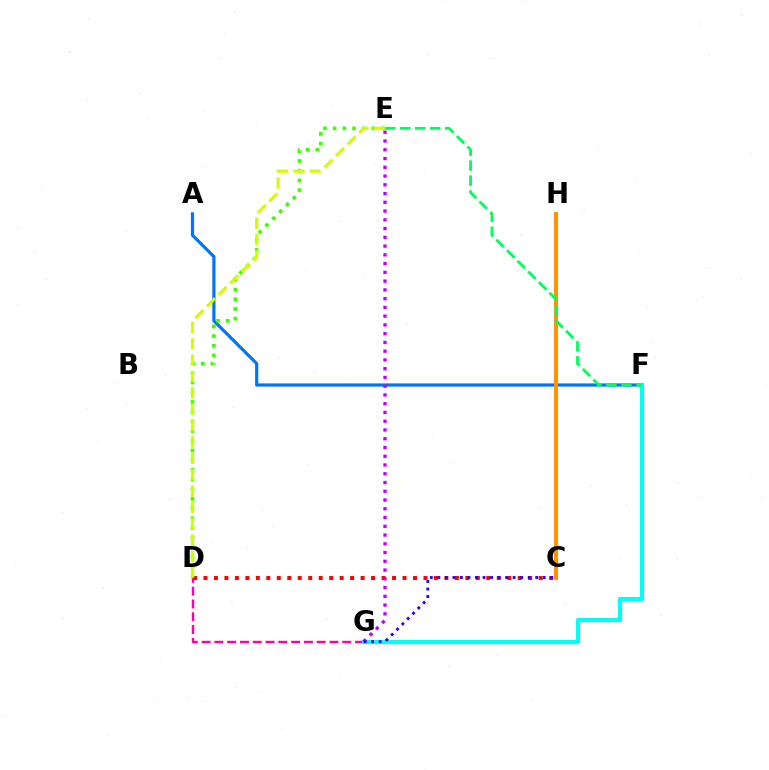{('A', 'F'): [{'color': '#0074ff', 'line_style': 'solid', 'thickness': 2.29}], ('D', 'G'): [{'color': '#ff00ac', 'line_style': 'dashed', 'thickness': 1.74}], ('C', 'H'): [{'color': '#ff9400', 'line_style': 'solid', 'thickness': 2.88}], ('F', 'G'): [{'color': '#00fff6', 'line_style': 'solid', 'thickness': 3.0}], ('C', 'D'): [{'color': '#ff0000', 'line_style': 'dotted', 'thickness': 2.85}], ('E', 'G'): [{'color': '#b900ff', 'line_style': 'dotted', 'thickness': 2.38}], ('D', 'E'): [{'color': '#3dff00', 'line_style': 'dotted', 'thickness': 2.63}, {'color': '#d1ff00', 'line_style': 'dashed', 'thickness': 2.22}], ('C', 'G'): [{'color': '#2500ff', 'line_style': 'dotted', 'thickness': 2.05}], ('E', 'F'): [{'color': '#00ff5c', 'line_style': 'dashed', 'thickness': 2.04}]}